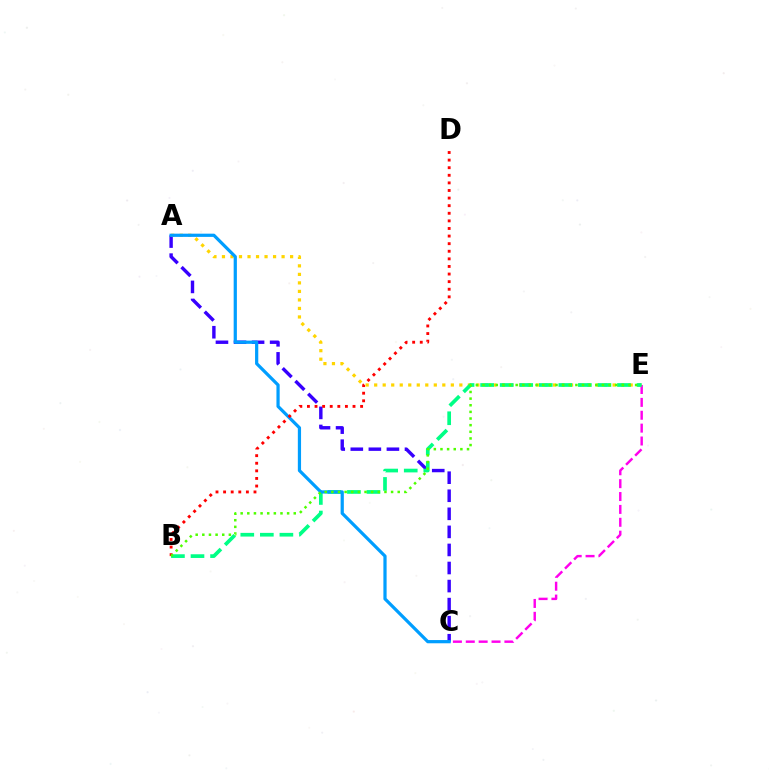{('A', 'C'): [{'color': '#3700ff', 'line_style': 'dashed', 'thickness': 2.45}, {'color': '#009eff', 'line_style': 'solid', 'thickness': 2.32}], ('C', 'E'): [{'color': '#ff00ed', 'line_style': 'dashed', 'thickness': 1.75}], ('A', 'E'): [{'color': '#ffd500', 'line_style': 'dotted', 'thickness': 2.31}], ('B', 'E'): [{'color': '#00ff86', 'line_style': 'dashed', 'thickness': 2.66}, {'color': '#4fff00', 'line_style': 'dotted', 'thickness': 1.8}], ('B', 'D'): [{'color': '#ff0000', 'line_style': 'dotted', 'thickness': 2.06}]}